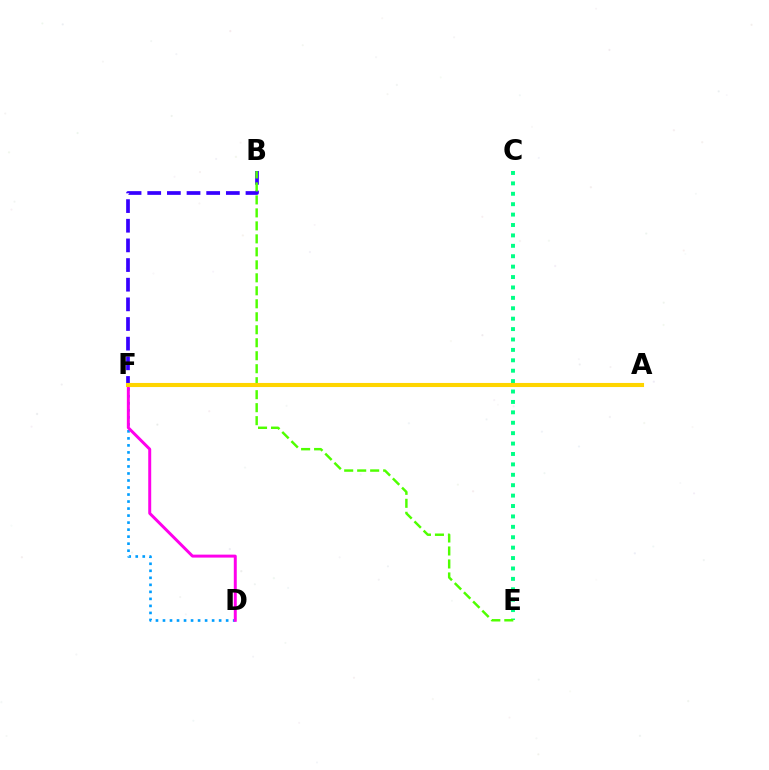{('A', 'F'): [{'color': '#ff0000', 'line_style': 'solid', 'thickness': 2.8}, {'color': '#ffd500', 'line_style': 'solid', 'thickness': 2.94}], ('B', 'F'): [{'color': '#3700ff', 'line_style': 'dashed', 'thickness': 2.67}], ('C', 'E'): [{'color': '#00ff86', 'line_style': 'dotted', 'thickness': 2.83}], ('D', 'F'): [{'color': '#009eff', 'line_style': 'dotted', 'thickness': 1.91}, {'color': '#ff00ed', 'line_style': 'solid', 'thickness': 2.14}], ('B', 'E'): [{'color': '#4fff00', 'line_style': 'dashed', 'thickness': 1.76}]}